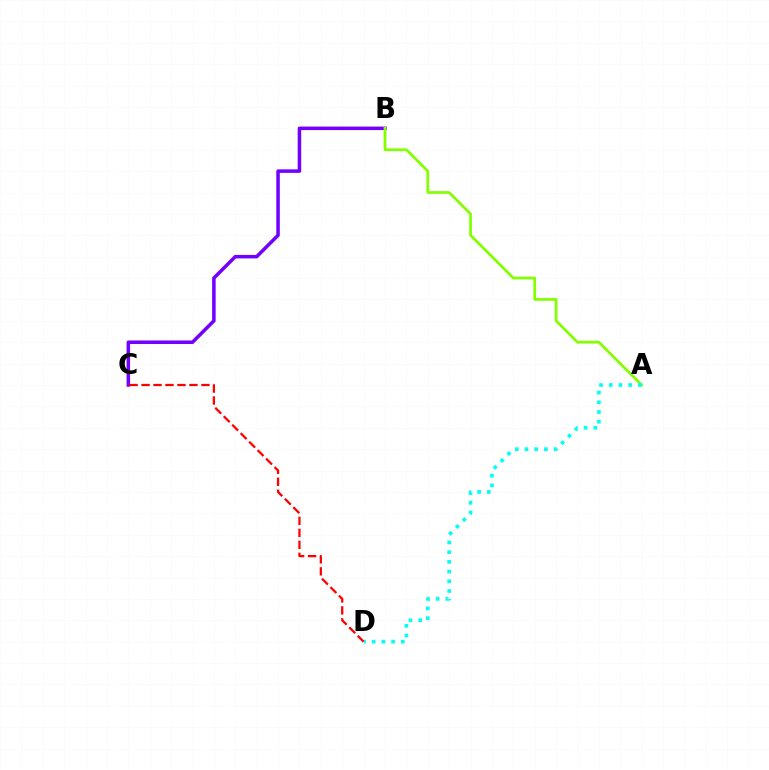{('B', 'C'): [{'color': '#7200ff', 'line_style': 'solid', 'thickness': 2.53}], ('A', 'B'): [{'color': '#84ff00', 'line_style': 'solid', 'thickness': 1.98}], ('A', 'D'): [{'color': '#00fff6', 'line_style': 'dotted', 'thickness': 2.64}], ('C', 'D'): [{'color': '#ff0000', 'line_style': 'dashed', 'thickness': 1.63}]}